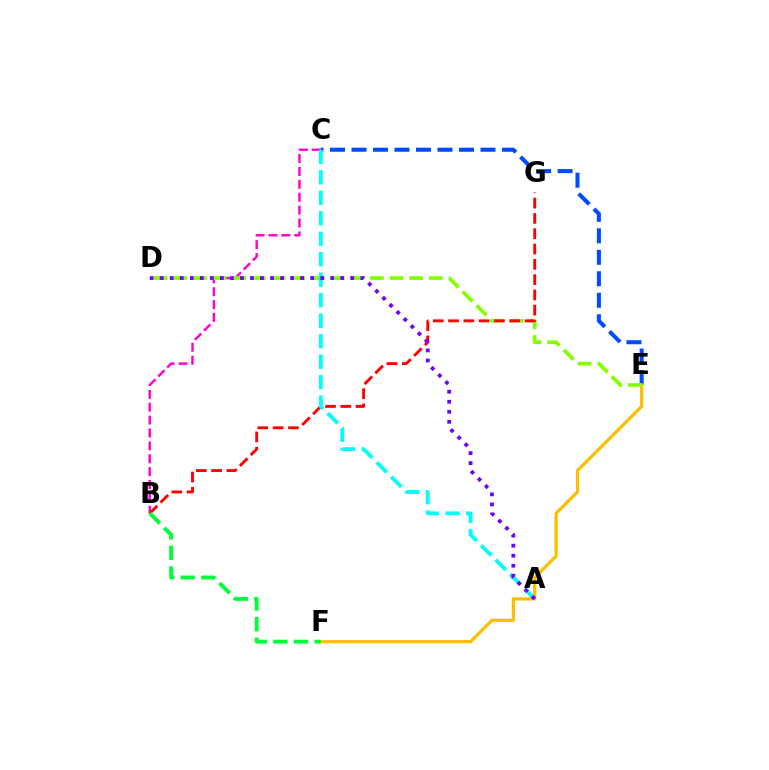{('B', 'C'): [{'color': '#ff00cf', 'line_style': 'dashed', 'thickness': 1.75}], ('C', 'E'): [{'color': '#004bff', 'line_style': 'dashed', 'thickness': 2.92}], ('E', 'F'): [{'color': '#ffbd00', 'line_style': 'solid', 'thickness': 2.32}], ('D', 'E'): [{'color': '#84ff00', 'line_style': 'dashed', 'thickness': 2.67}], ('B', 'G'): [{'color': '#ff0000', 'line_style': 'dashed', 'thickness': 2.08}], ('A', 'C'): [{'color': '#00fff6', 'line_style': 'dashed', 'thickness': 2.78}], ('A', 'D'): [{'color': '#7200ff', 'line_style': 'dotted', 'thickness': 2.72}], ('B', 'F'): [{'color': '#00ff39', 'line_style': 'dashed', 'thickness': 2.8}]}